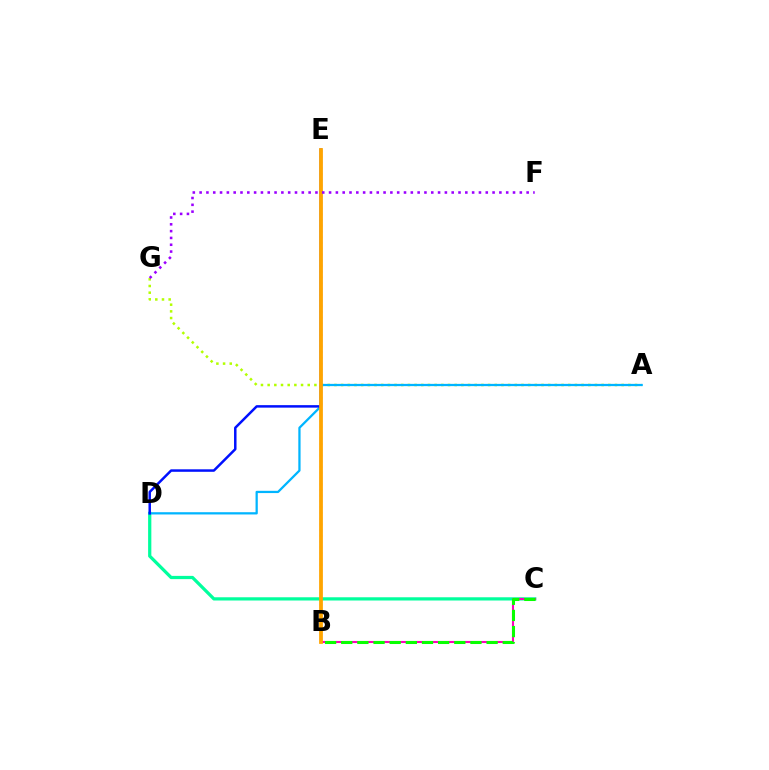{('C', 'D'): [{'color': '#00ff9d', 'line_style': 'solid', 'thickness': 2.33}], ('B', 'C'): [{'color': '#ff00bd', 'line_style': 'solid', 'thickness': 1.51}, {'color': '#08ff00', 'line_style': 'dashed', 'thickness': 2.19}], ('A', 'G'): [{'color': '#b3ff00', 'line_style': 'dotted', 'thickness': 1.81}], ('B', 'E'): [{'color': '#ff0000', 'line_style': 'dotted', 'thickness': 1.56}, {'color': '#ffa500', 'line_style': 'solid', 'thickness': 2.71}], ('A', 'D'): [{'color': '#00b5ff', 'line_style': 'solid', 'thickness': 1.62}], ('D', 'E'): [{'color': '#0010ff', 'line_style': 'solid', 'thickness': 1.79}], ('F', 'G'): [{'color': '#9b00ff', 'line_style': 'dotted', 'thickness': 1.85}]}